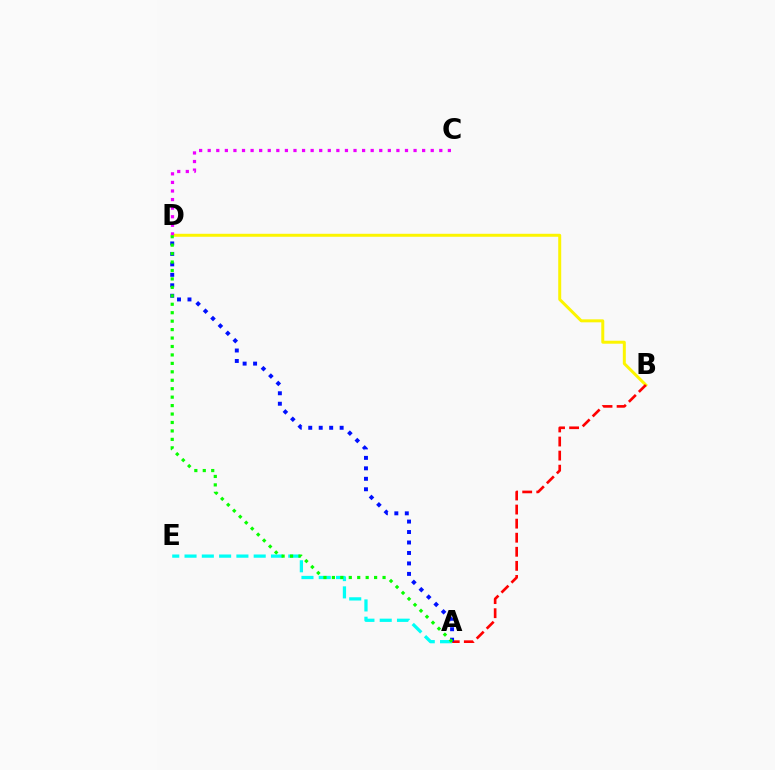{('B', 'D'): [{'color': '#fcf500', 'line_style': 'solid', 'thickness': 2.15}], ('C', 'D'): [{'color': '#ee00ff', 'line_style': 'dotted', 'thickness': 2.33}], ('A', 'B'): [{'color': '#ff0000', 'line_style': 'dashed', 'thickness': 1.91}], ('A', 'E'): [{'color': '#00fff6', 'line_style': 'dashed', 'thickness': 2.35}], ('A', 'D'): [{'color': '#0010ff', 'line_style': 'dotted', 'thickness': 2.84}, {'color': '#08ff00', 'line_style': 'dotted', 'thickness': 2.29}]}